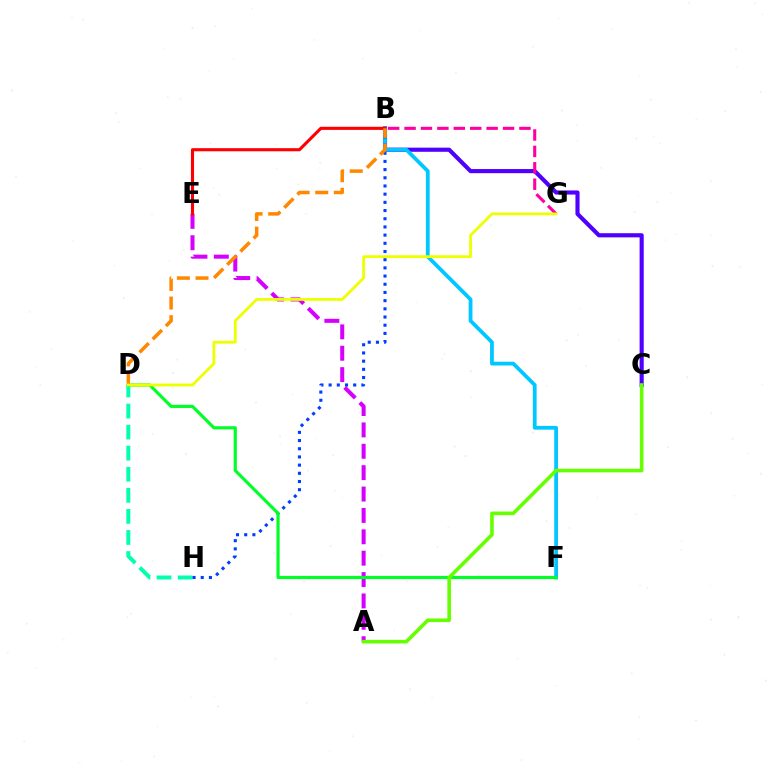{('A', 'E'): [{'color': '#d600ff', 'line_style': 'dashed', 'thickness': 2.9}], ('B', 'C'): [{'color': '#4f00ff', 'line_style': 'solid', 'thickness': 2.97}], ('B', 'F'): [{'color': '#00c7ff', 'line_style': 'solid', 'thickness': 2.72}], ('D', 'H'): [{'color': '#00ffaf', 'line_style': 'dashed', 'thickness': 2.86}], ('B', 'H'): [{'color': '#003fff', 'line_style': 'dotted', 'thickness': 2.23}], ('D', 'F'): [{'color': '#00ff27', 'line_style': 'solid', 'thickness': 2.27}], ('A', 'C'): [{'color': '#66ff00', 'line_style': 'solid', 'thickness': 2.59}], ('B', 'E'): [{'color': '#ff0000', 'line_style': 'solid', 'thickness': 2.24}], ('B', 'G'): [{'color': '#ff00a0', 'line_style': 'dashed', 'thickness': 2.23}], ('B', 'D'): [{'color': '#ff8800', 'line_style': 'dashed', 'thickness': 2.53}], ('D', 'G'): [{'color': '#eeff00', 'line_style': 'solid', 'thickness': 2.02}]}